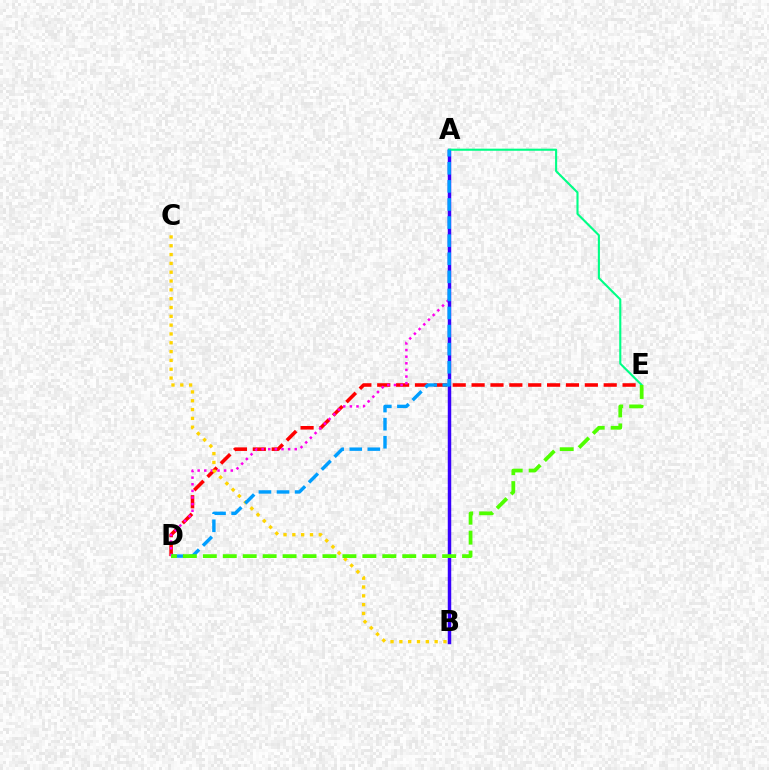{('D', 'E'): [{'color': '#ff0000', 'line_style': 'dashed', 'thickness': 2.56}, {'color': '#4fff00', 'line_style': 'dashed', 'thickness': 2.71}], ('A', 'D'): [{'color': '#ff00ed', 'line_style': 'dotted', 'thickness': 1.8}, {'color': '#009eff', 'line_style': 'dashed', 'thickness': 2.46}], ('A', 'B'): [{'color': '#3700ff', 'line_style': 'solid', 'thickness': 2.49}], ('B', 'C'): [{'color': '#ffd500', 'line_style': 'dotted', 'thickness': 2.4}], ('A', 'E'): [{'color': '#00ff86', 'line_style': 'solid', 'thickness': 1.52}]}